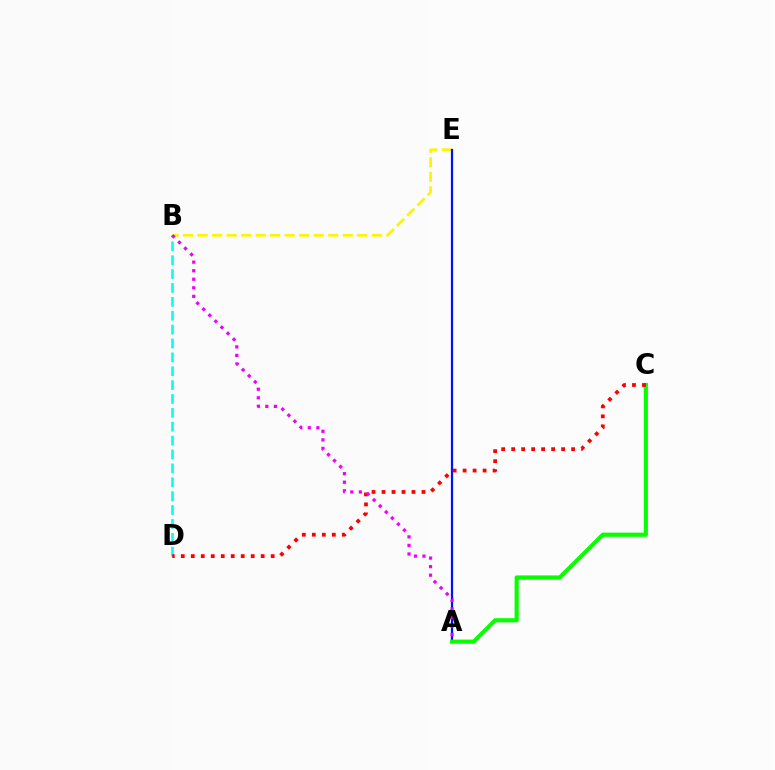{('B', 'E'): [{'color': '#fcf500', 'line_style': 'dashed', 'thickness': 1.97}], ('A', 'E'): [{'color': '#0010ff', 'line_style': 'solid', 'thickness': 1.59}], ('A', 'C'): [{'color': '#08ff00', 'line_style': 'solid', 'thickness': 2.98}], ('B', 'D'): [{'color': '#00fff6', 'line_style': 'dashed', 'thickness': 1.89}], ('C', 'D'): [{'color': '#ff0000', 'line_style': 'dotted', 'thickness': 2.71}], ('A', 'B'): [{'color': '#ee00ff', 'line_style': 'dotted', 'thickness': 2.32}]}